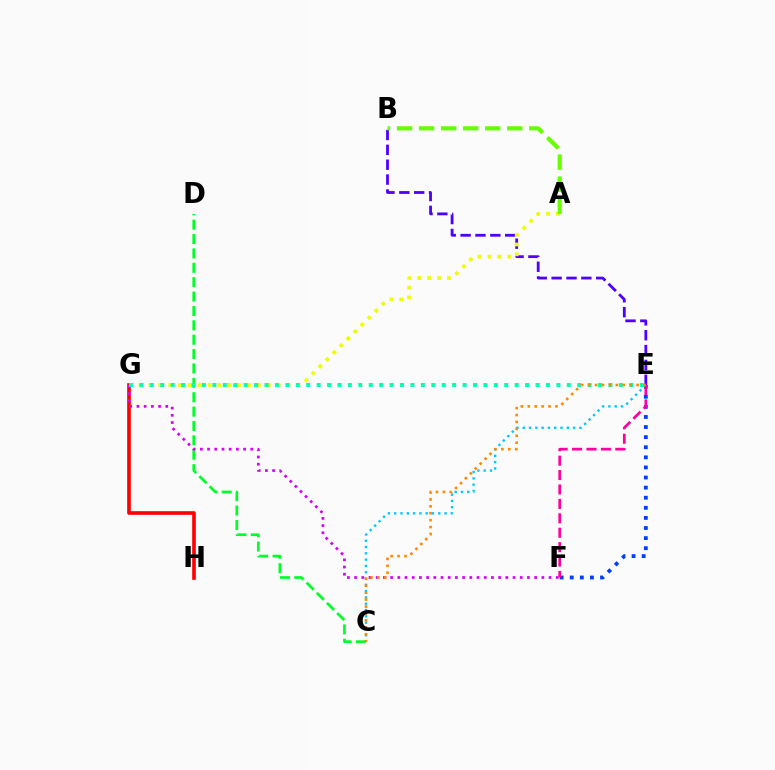{('G', 'H'): [{'color': '#ff0000', 'line_style': 'solid', 'thickness': 2.62}], ('C', 'D'): [{'color': '#00ff27', 'line_style': 'dashed', 'thickness': 1.95}], ('E', 'F'): [{'color': '#003fff', 'line_style': 'dotted', 'thickness': 2.74}, {'color': '#ff00a0', 'line_style': 'dashed', 'thickness': 1.96}], ('B', 'E'): [{'color': '#4f00ff', 'line_style': 'dashed', 'thickness': 2.02}], ('C', 'E'): [{'color': '#00c7ff', 'line_style': 'dotted', 'thickness': 1.71}, {'color': '#ff8800', 'line_style': 'dotted', 'thickness': 1.88}], ('A', 'G'): [{'color': '#eeff00', 'line_style': 'dotted', 'thickness': 2.68}], ('A', 'B'): [{'color': '#66ff00', 'line_style': 'dashed', 'thickness': 3.0}], ('F', 'G'): [{'color': '#d600ff', 'line_style': 'dotted', 'thickness': 1.96}], ('E', 'G'): [{'color': '#00ffaf', 'line_style': 'dotted', 'thickness': 2.83}]}